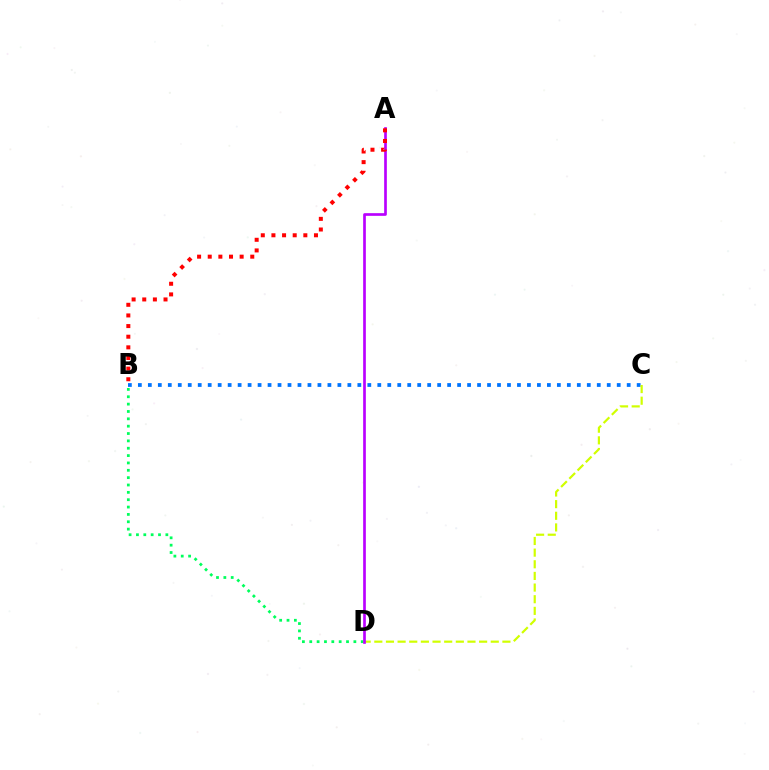{('B', 'D'): [{'color': '#00ff5c', 'line_style': 'dotted', 'thickness': 2.0}], ('B', 'C'): [{'color': '#0074ff', 'line_style': 'dotted', 'thickness': 2.71}], ('C', 'D'): [{'color': '#d1ff00', 'line_style': 'dashed', 'thickness': 1.58}], ('A', 'D'): [{'color': '#b900ff', 'line_style': 'solid', 'thickness': 1.93}], ('A', 'B'): [{'color': '#ff0000', 'line_style': 'dotted', 'thickness': 2.89}]}